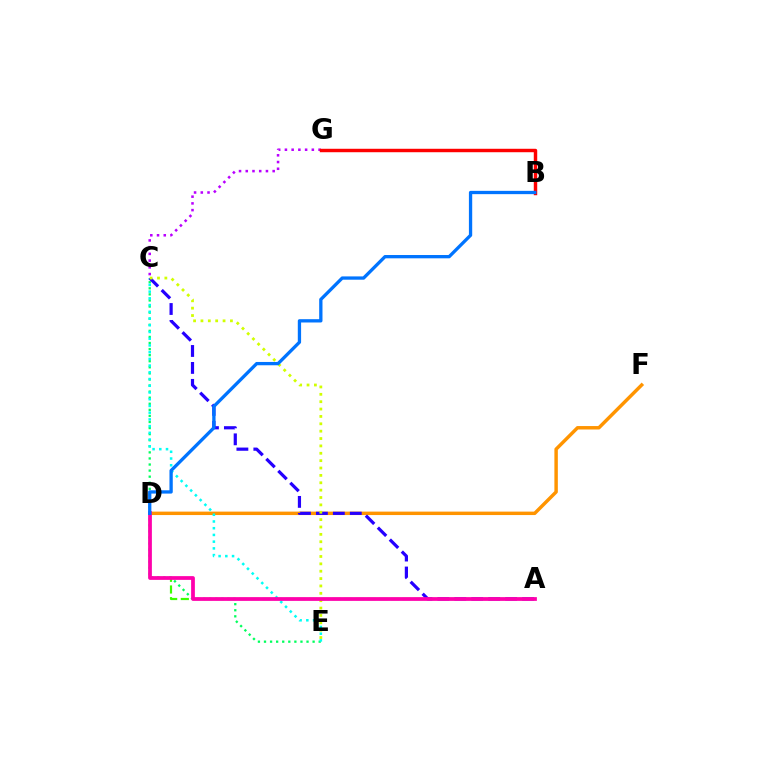{('C', 'G'): [{'color': '#b900ff', 'line_style': 'dotted', 'thickness': 1.83}], ('C', 'E'): [{'color': '#00ff5c', 'line_style': 'dotted', 'thickness': 1.65}, {'color': '#00fff6', 'line_style': 'dotted', 'thickness': 1.83}, {'color': '#d1ff00', 'line_style': 'dotted', 'thickness': 2.0}], ('D', 'F'): [{'color': '#ff9400', 'line_style': 'solid', 'thickness': 2.48}], ('B', 'G'): [{'color': '#ff0000', 'line_style': 'solid', 'thickness': 2.48}], ('A', 'D'): [{'color': '#3dff00', 'line_style': 'dashed', 'thickness': 1.59}, {'color': '#ff00ac', 'line_style': 'solid', 'thickness': 2.7}], ('A', 'C'): [{'color': '#2500ff', 'line_style': 'dashed', 'thickness': 2.3}], ('B', 'D'): [{'color': '#0074ff', 'line_style': 'solid', 'thickness': 2.37}]}